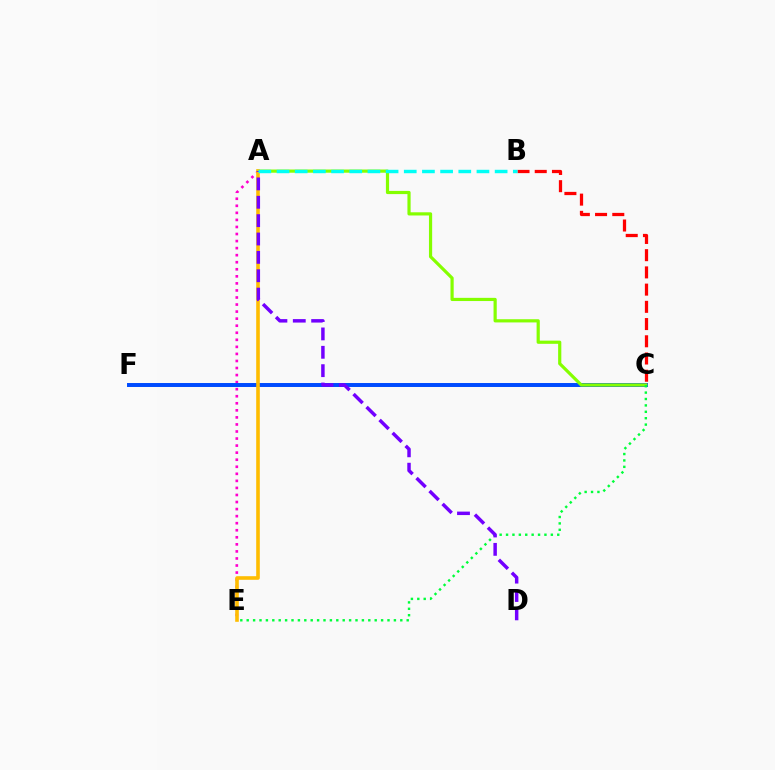{('B', 'C'): [{'color': '#ff0000', 'line_style': 'dashed', 'thickness': 2.34}], ('A', 'E'): [{'color': '#ff00cf', 'line_style': 'dotted', 'thickness': 1.92}, {'color': '#ffbd00', 'line_style': 'solid', 'thickness': 2.59}], ('C', 'F'): [{'color': '#004bff', 'line_style': 'solid', 'thickness': 2.85}], ('A', 'C'): [{'color': '#84ff00', 'line_style': 'solid', 'thickness': 2.3}], ('C', 'E'): [{'color': '#00ff39', 'line_style': 'dotted', 'thickness': 1.74}], ('A', 'D'): [{'color': '#7200ff', 'line_style': 'dashed', 'thickness': 2.5}], ('A', 'B'): [{'color': '#00fff6', 'line_style': 'dashed', 'thickness': 2.47}]}